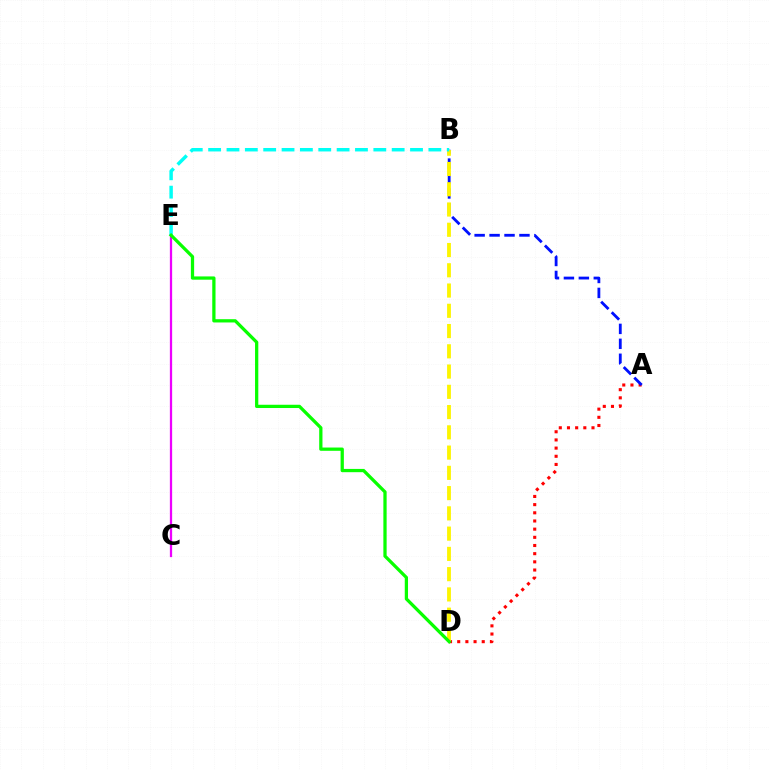{('C', 'E'): [{'color': '#ee00ff', 'line_style': 'solid', 'thickness': 1.63}], ('A', 'D'): [{'color': '#ff0000', 'line_style': 'dotted', 'thickness': 2.22}], ('A', 'B'): [{'color': '#0010ff', 'line_style': 'dashed', 'thickness': 2.03}], ('B', 'D'): [{'color': '#fcf500', 'line_style': 'dashed', 'thickness': 2.75}], ('B', 'E'): [{'color': '#00fff6', 'line_style': 'dashed', 'thickness': 2.49}], ('D', 'E'): [{'color': '#08ff00', 'line_style': 'solid', 'thickness': 2.35}]}